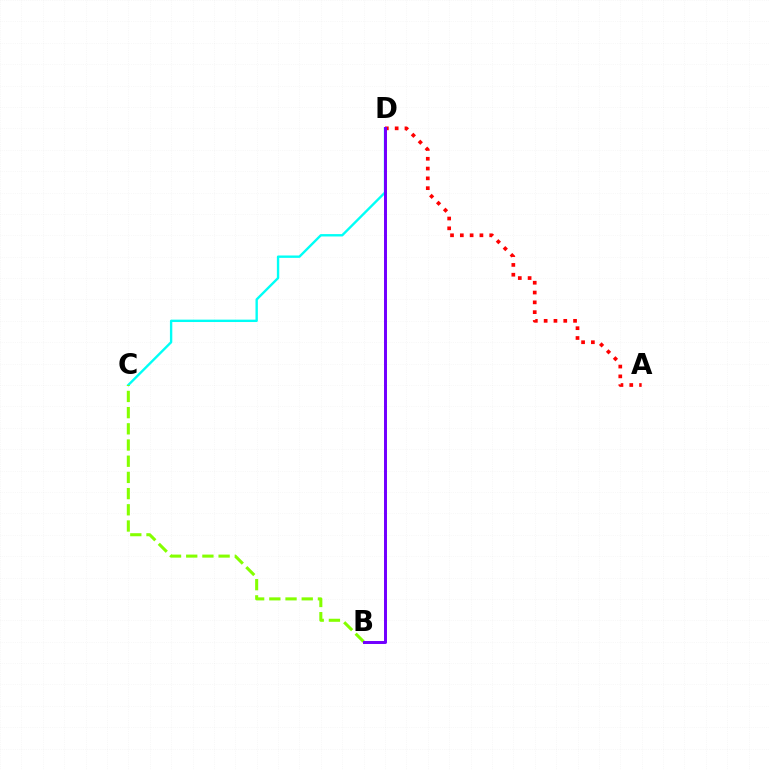{('C', 'D'): [{'color': '#00fff6', 'line_style': 'solid', 'thickness': 1.71}], ('A', 'D'): [{'color': '#ff0000', 'line_style': 'dotted', 'thickness': 2.66}], ('B', 'C'): [{'color': '#84ff00', 'line_style': 'dashed', 'thickness': 2.2}], ('B', 'D'): [{'color': '#7200ff', 'line_style': 'solid', 'thickness': 2.15}]}